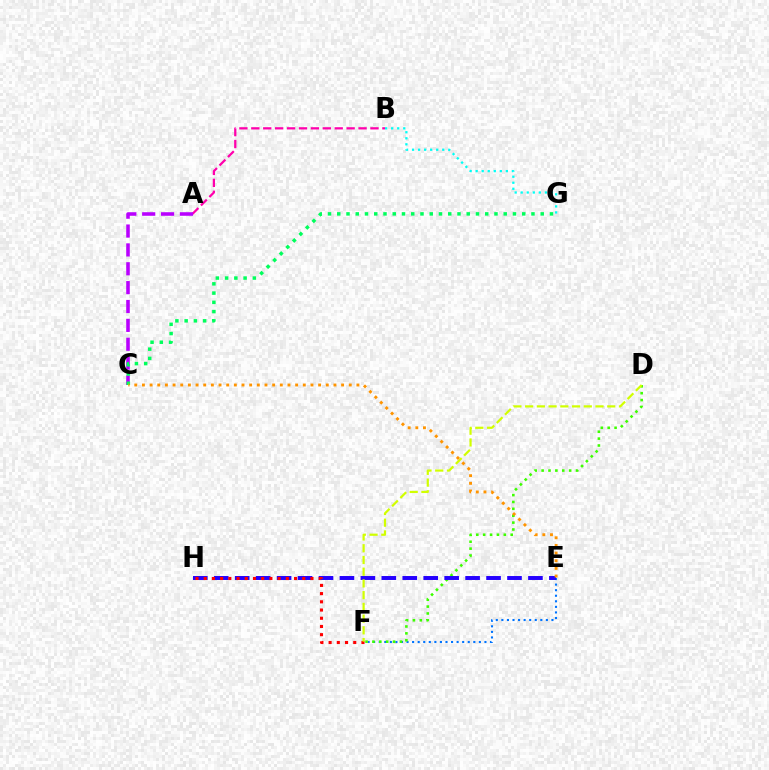{('E', 'F'): [{'color': '#0074ff', 'line_style': 'dotted', 'thickness': 1.51}], ('B', 'G'): [{'color': '#00fff6', 'line_style': 'dotted', 'thickness': 1.64}], ('D', 'F'): [{'color': '#3dff00', 'line_style': 'dotted', 'thickness': 1.87}, {'color': '#d1ff00', 'line_style': 'dashed', 'thickness': 1.59}], ('E', 'H'): [{'color': '#2500ff', 'line_style': 'dashed', 'thickness': 2.85}], ('A', 'B'): [{'color': '#ff00ac', 'line_style': 'dashed', 'thickness': 1.62}], ('A', 'C'): [{'color': '#b900ff', 'line_style': 'dashed', 'thickness': 2.56}], ('F', 'H'): [{'color': '#ff0000', 'line_style': 'dotted', 'thickness': 2.23}], ('C', 'G'): [{'color': '#00ff5c', 'line_style': 'dotted', 'thickness': 2.51}], ('C', 'E'): [{'color': '#ff9400', 'line_style': 'dotted', 'thickness': 2.08}]}